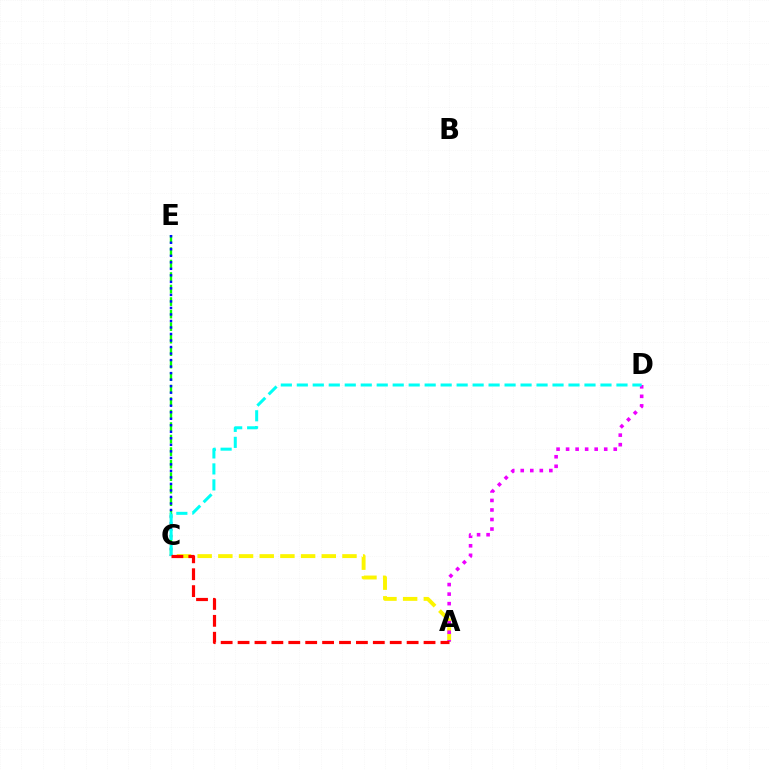{('C', 'E'): [{'color': '#08ff00', 'line_style': 'dashed', 'thickness': 1.7}, {'color': '#0010ff', 'line_style': 'dotted', 'thickness': 1.77}], ('A', 'C'): [{'color': '#fcf500', 'line_style': 'dashed', 'thickness': 2.81}, {'color': '#ff0000', 'line_style': 'dashed', 'thickness': 2.3}], ('A', 'D'): [{'color': '#ee00ff', 'line_style': 'dotted', 'thickness': 2.59}], ('C', 'D'): [{'color': '#00fff6', 'line_style': 'dashed', 'thickness': 2.17}]}